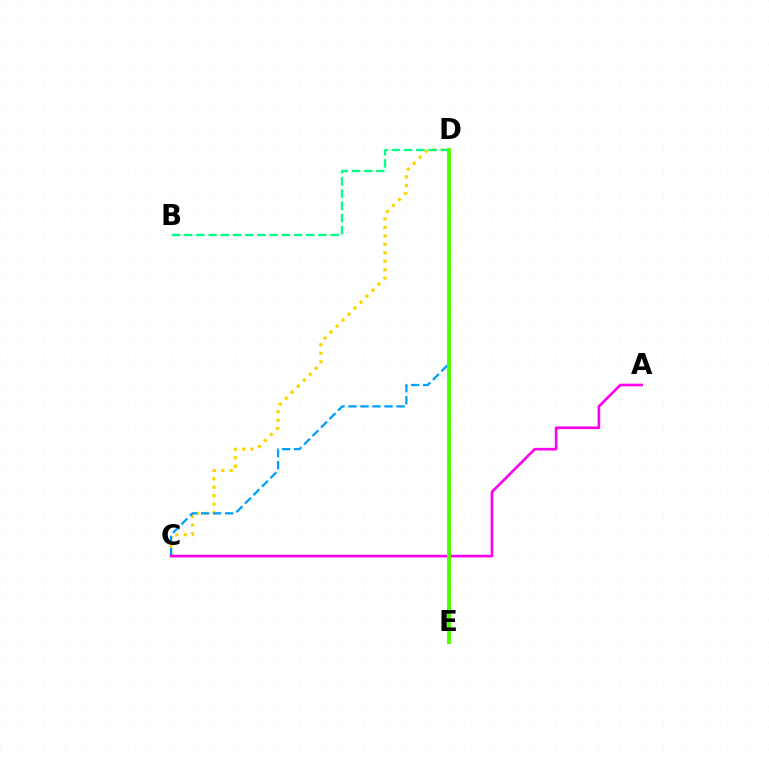{('C', 'D'): [{'color': '#ffd500', 'line_style': 'dotted', 'thickness': 2.3}, {'color': '#009eff', 'line_style': 'dashed', 'thickness': 1.63}], ('A', 'C'): [{'color': '#ff00ed', 'line_style': 'solid', 'thickness': 1.9}], ('D', 'E'): [{'color': '#ff0000', 'line_style': 'dashed', 'thickness': 1.9}, {'color': '#3700ff', 'line_style': 'dotted', 'thickness': 1.68}, {'color': '#4fff00', 'line_style': 'solid', 'thickness': 2.8}], ('B', 'D'): [{'color': '#00ff86', 'line_style': 'dashed', 'thickness': 1.66}]}